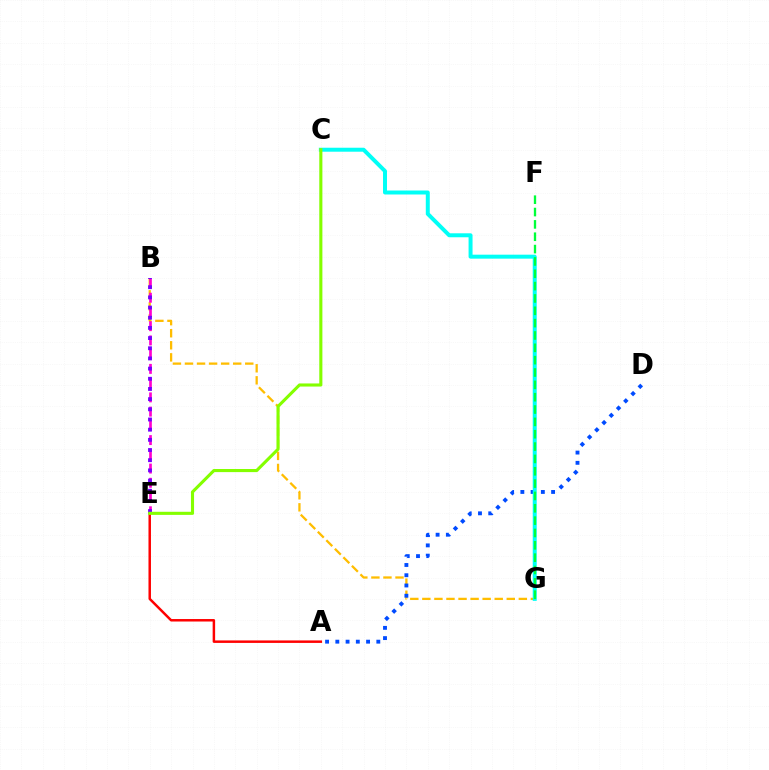{('B', 'G'): [{'color': '#ffbd00', 'line_style': 'dashed', 'thickness': 1.64}], ('A', 'E'): [{'color': '#ff0000', 'line_style': 'solid', 'thickness': 1.79}], ('A', 'D'): [{'color': '#004bff', 'line_style': 'dotted', 'thickness': 2.78}], ('B', 'E'): [{'color': '#ff00cf', 'line_style': 'dashed', 'thickness': 1.93}, {'color': '#7200ff', 'line_style': 'dotted', 'thickness': 2.76}], ('C', 'G'): [{'color': '#00fff6', 'line_style': 'solid', 'thickness': 2.86}], ('C', 'E'): [{'color': '#84ff00', 'line_style': 'solid', 'thickness': 2.24}], ('F', 'G'): [{'color': '#00ff39', 'line_style': 'dashed', 'thickness': 1.68}]}